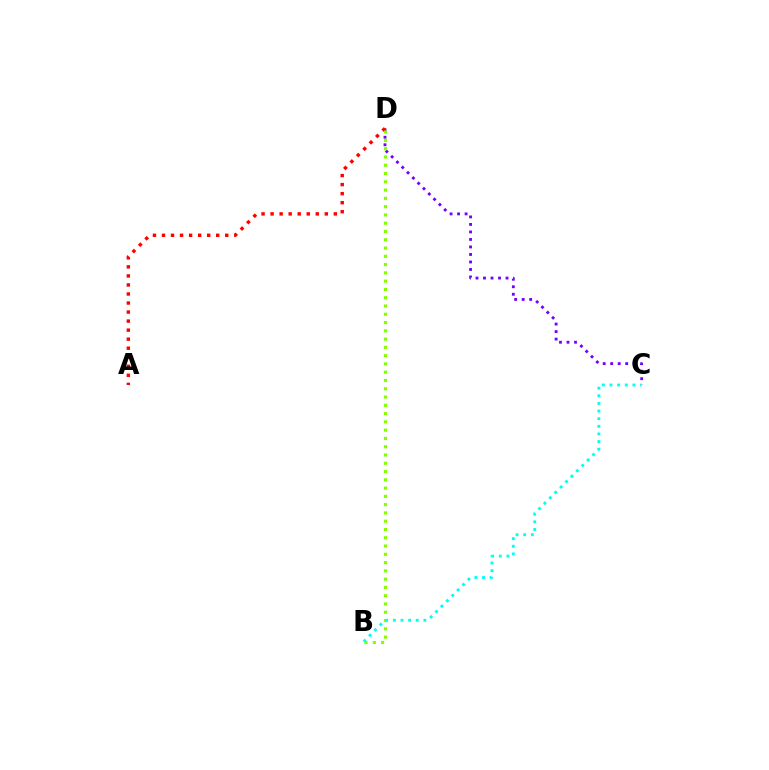{('C', 'D'): [{'color': '#7200ff', 'line_style': 'dotted', 'thickness': 2.04}], ('A', 'D'): [{'color': '#ff0000', 'line_style': 'dotted', 'thickness': 2.46}], ('B', 'D'): [{'color': '#84ff00', 'line_style': 'dotted', 'thickness': 2.25}], ('B', 'C'): [{'color': '#00fff6', 'line_style': 'dotted', 'thickness': 2.07}]}